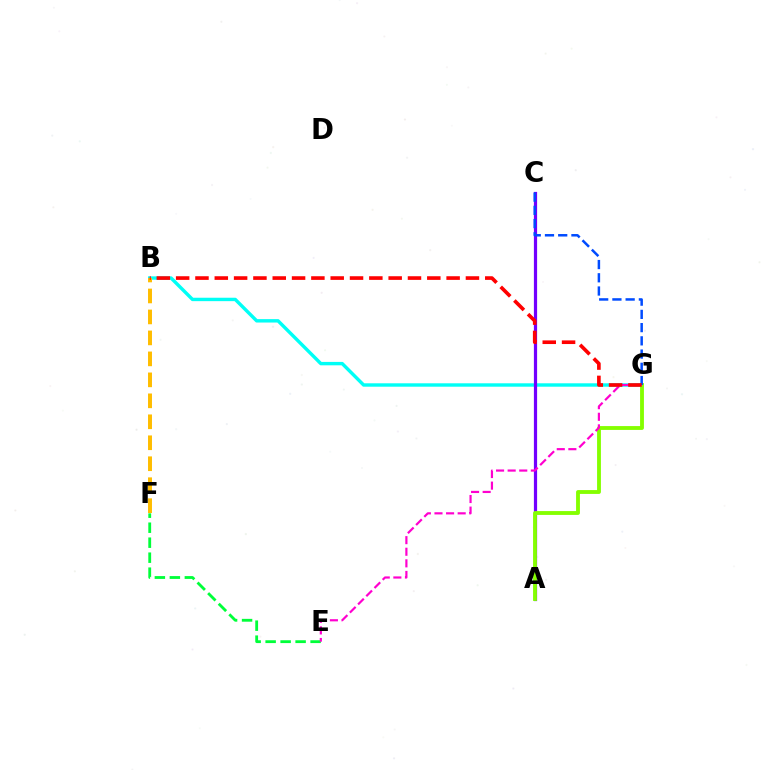{('B', 'G'): [{'color': '#00fff6', 'line_style': 'solid', 'thickness': 2.45}, {'color': '#ff0000', 'line_style': 'dashed', 'thickness': 2.62}], ('A', 'C'): [{'color': '#7200ff', 'line_style': 'solid', 'thickness': 2.31}], ('E', 'F'): [{'color': '#00ff39', 'line_style': 'dashed', 'thickness': 2.04}], ('A', 'G'): [{'color': '#84ff00', 'line_style': 'solid', 'thickness': 2.77}], ('E', 'G'): [{'color': '#ff00cf', 'line_style': 'dashed', 'thickness': 1.58}], ('C', 'G'): [{'color': '#004bff', 'line_style': 'dashed', 'thickness': 1.8}], ('B', 'F'): [{'color': '#ffbd00', 'line_style': 'dashed', 'thickness': 2.85}]}